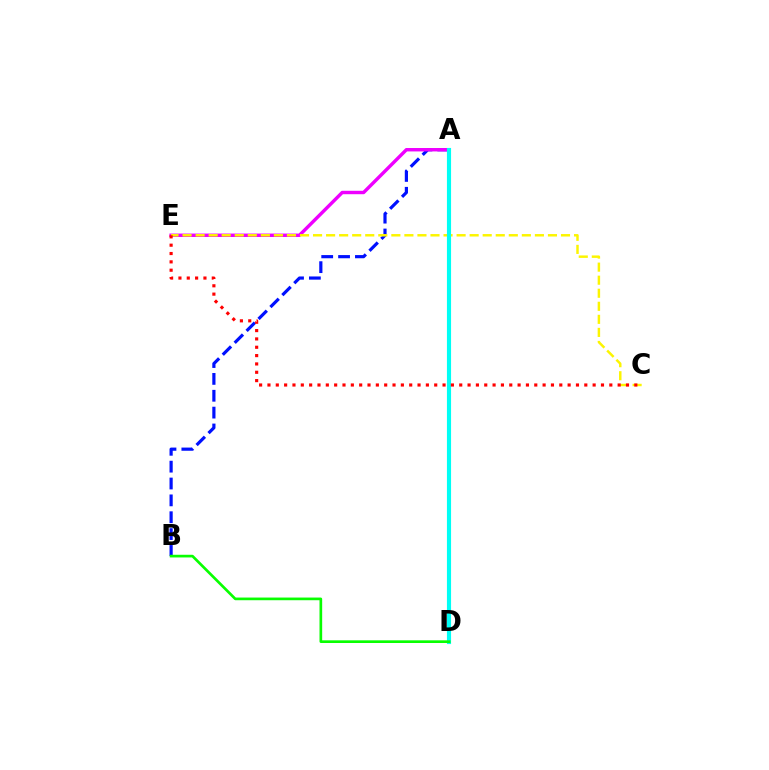{('A', 'B'): [{'color': '#0010ff', 'line_style': 'dashed', 'thickness': 2.29}], ('A', 'E'): [{'color': '#ee00ff', 'line_style': 'solid', 'thickness': 2.47}], ('C', 'E'): [{'color': '#fcf500', 'line_style': 'dashed', 'thickness': 1.77}, {'color': '#ff0000', 'line_style': 'dotted', 'thickness': 2.27}], ('A', 'D'): [{'color': '#00fff6', 'line_style': 'solid', 'thickness': 2.98}], ('B', 'D'): [{'color': '#08ff00', 'line_style': 'solid', 'thickness': 1.93}]}